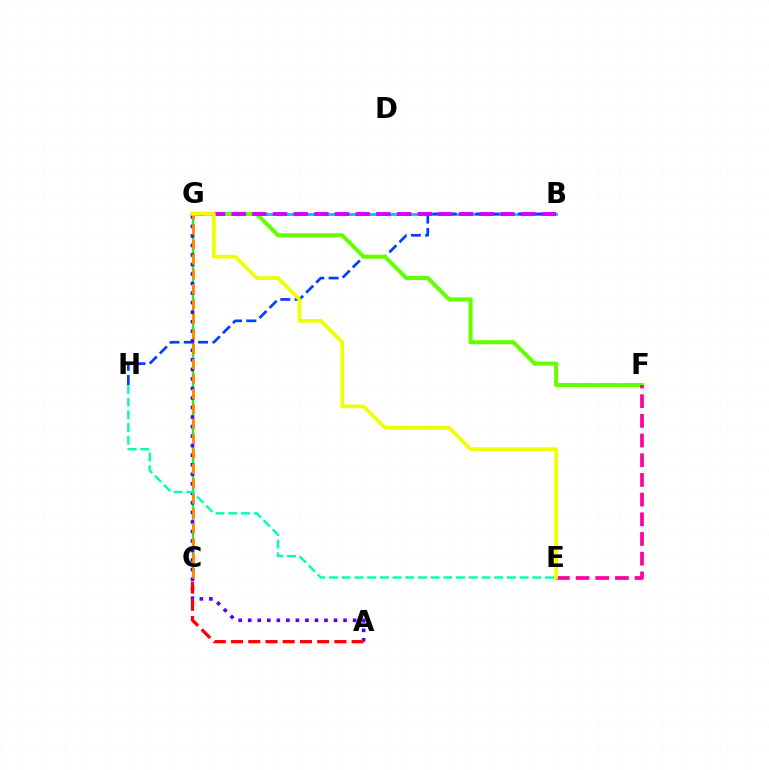{('B', 'G'): [{'color': '#00c7ff', 'line_style': 'solid', 'thickness': 2.07}, {'color': '#d600ff', 'line_style': 'dashed', 'thickness': 2.81}], ('C', 'G'): [{'color': '#00ff27', 'line_style': 'solid', 'thickness': 1.59}, {'color': '#ff8800', 'line_style': 'dashed', 'thickness': 2.03}], ('B', 'H'): [{'color': '#003fff', 'line_style': 'dashed', 'thickness': 1.94}], ('F', 'G'): [{'color': '#66ff00', 'line_style': 'solid', 'thickness': 2.94}], ('E', 'F'): [{'color': '#ff00a0', 'line_style': 'dashed', 'thickness': 2.67}], ('A', 'G'): [{'color': '#4f00ff', 'line_style': 'dotted', 'thickness': 2.59}], ('A', 'C'): [{'color': '#ff0000', 'line_style': 'dashed', 'thickness': 2.34}], ('E', 'H'): [{'color': '#00ffaf', 'line_style': 'dashed', 'thickness': 1.73}], ('E', 'G'): [{'color': '#eeff00', 'line_style': 'solid', 'thickness': 2.64}]}